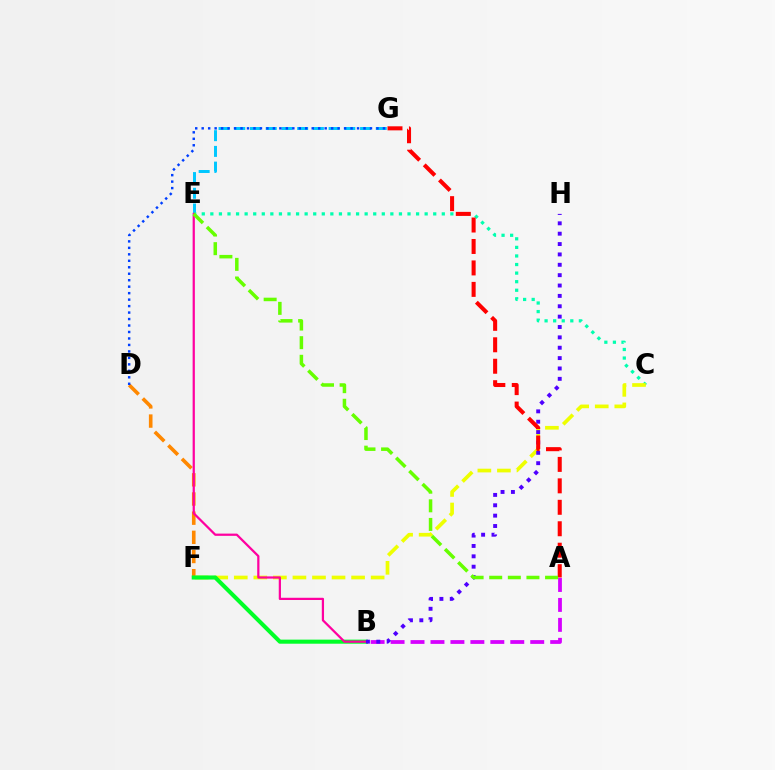{('E', 'G'): [{'color': '#00c7ff', 'line_style': 'dashed', 'thickness': 2.14}], ('A', 'B'): [{'color': '#d600ff', 'line_style': 'dashed', 'thickness': 2.71}], ('C', 'E'): [{'color': '#00ffaf', 'line_style': 'dotted', 'thickness': 2.33}], ('D', 'F'): [{'color': '#ff8800', 'line_style': 'dashed', 'thickness': 2.6}], ('C', 'F'): [{'color': '#eeff00', 'line_style': 'dashed', 'thickness': 2.66}], ('B', 'F'): [{'color': '#00ff27', 'line_style': 'solid', 'thickness': 2.94}], ('B', 'E'): [{'color': '#ff00a0', 'line_style': 'solid', 'thickness': 1.61}], ('D', 'G'): [{'color': '#003fff', 'line_style': 'dotted', 'thickness': 1.76}], ('B', 'H'): [{'color': '#4f00ff', 'line_style': 'dotted', 'thickness': 2.82}], ('A', 'G'): [{'color': '#ff0000', 'line_style': 'dashed', 'thickness': 2.91}], ('A', 'E'): [{'color': '#66ff00', 'line_style': 'dashed', 'thickness': 2.53}]}